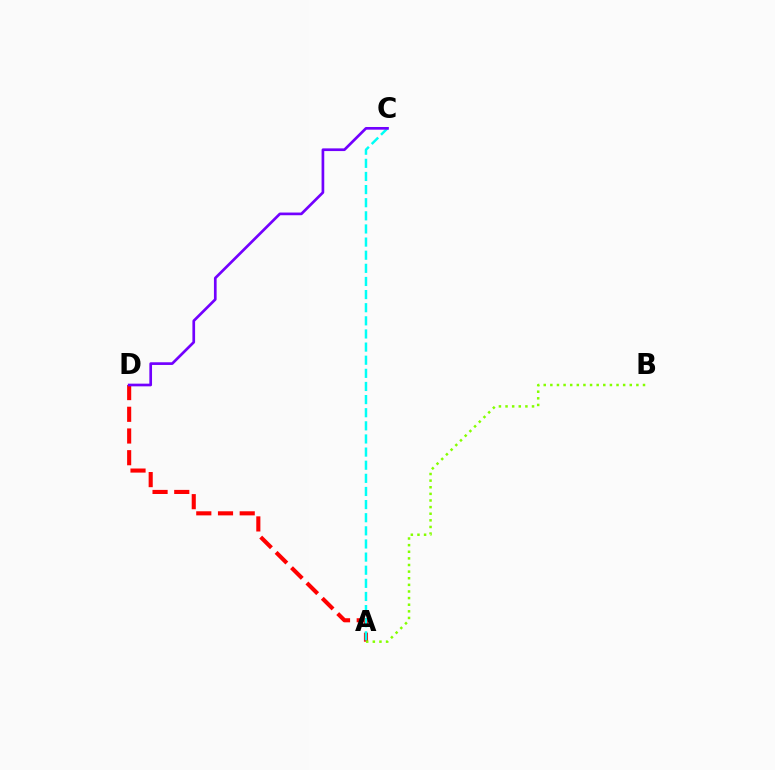{('A', 'D'): [{'color': '#ff0000', 'line_style': 'dashed', 'thickness': 2.95}], ('A', 'C'): [{'color': '#00fff6', 'line_style': 'dashed', 'thickness': 1.78}], ('A', 'B'): [{'color': '#84ff00', 'line_style': 'dotted', 'thickness': 1.8}], ('C', 'D'): [{'color': '#7200ff', 'line_style': 'solid', 'thickness': 1.93}]}